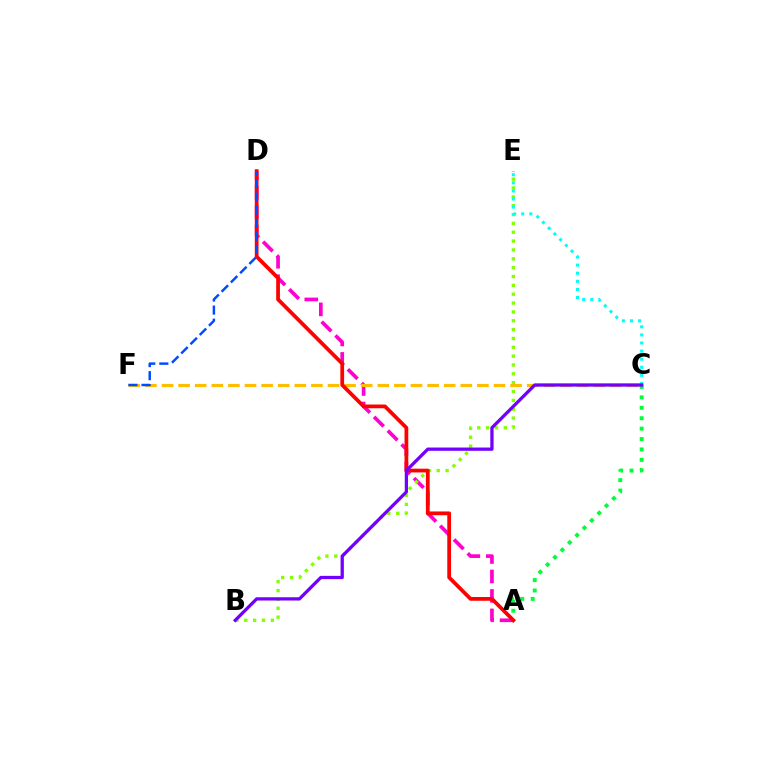{('A', 'D'): [{'color': '#ff00cf', 'line_style': 'dashed', 'thickness': 2.65}, {'color': '#ff0000', 'line_style': 'solid', 'thickness': 2.7}], ('B', 'E'): [{'color': '#84ff00', 'line_style': 'dotted', 'thickness': 2.4}], ('C', 'E'): [{'color': '#00fff6', 'line_style': 'dotted', 'thickness': 2.2}], ('C', 'F'): [{'color': '#ffbd00', 'line_style': 'dashed', 'thickness': 2.26}], ('A', 'C'): [{'color': '#00ff39', 'line_style': 'dotted', 'thickness': 2.83}], ('B', 'C'): [{'color': '#7200ff', 'line_style': 'solid', 'thickness': 2.36}], ('D', 'F'): [{'color': '#004bff', 'line_style': 'dashed', 'thickness': 1.78}]}